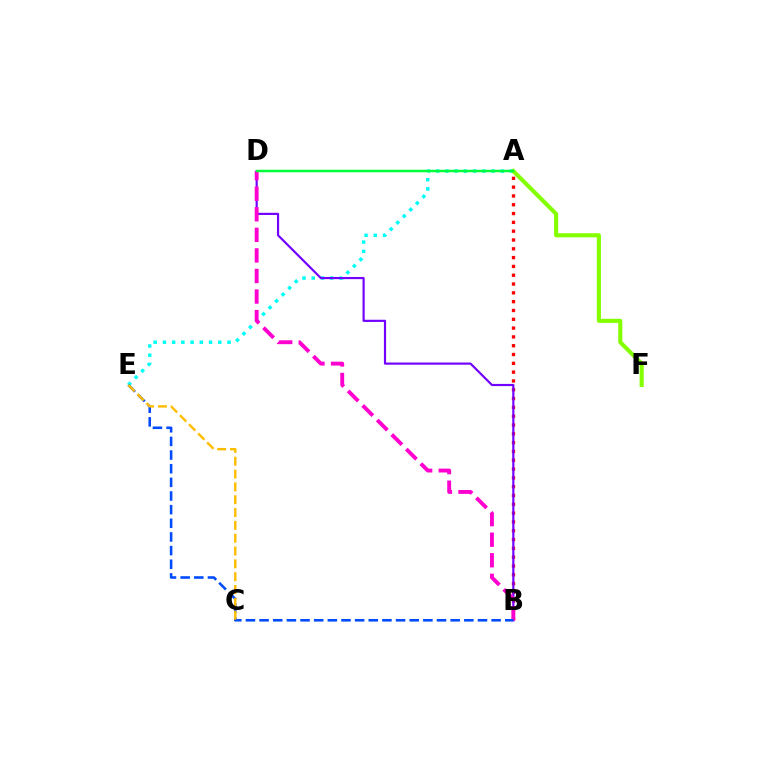{('A', 'E'): [{'color': '#00fff6', 'line_style': 'dotted', 'thickness': 2.51}], ('A', 'B'): [{'color': '#ff0000', 'line_style': 'dotted', 'thickness': 2.39}], ('A', 'F'): [{'color': '#84ff00', 'line_style': 'solid', 'thickness': 2.96}], ('B', 'D'): [{'color': '#7200ff', 'line_style': 'solid', 'thickness': 1.56}, {'color': '#ff00cf', 'line_style': 'dashed', 'thickness': 2.79}], ('B', 'E'): [{'color': '#004bff', 'line_style': 'dashed', 'thickness': 1.85}], ('C', 'E'): [{'color': '#ffbd00', 'line_style': 'dashed', 'thickness': 1.74}], ('A', 'D'): [{'color': '#00ff39', 'line_style': 'solid', 'thickness': 1.8}]}